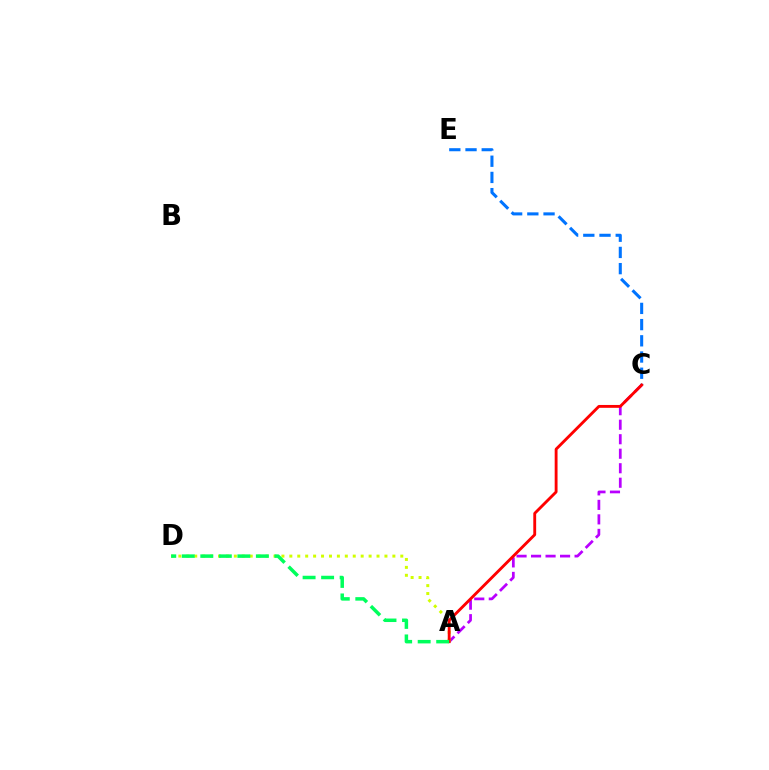{('A', 'C'): [{'color': '#b900ff', 'line_style': 'dashed', 'thickness': 1.97}, {'color': '#ff0000', 'line_style': 'solid', 'thickness': 2.06}], ('C', 'E'): [{'color': '#0074ff', 'line_style': 'dashed', 'thickness': 2.2}], ('A', 'D'): [{'color': '#d1ff00', 'line_style': 'dotted', 'thickness': 2.15}, {'color': '#00ff5c', 'line_style': 'dashed', 'thickness': 2.52}]}